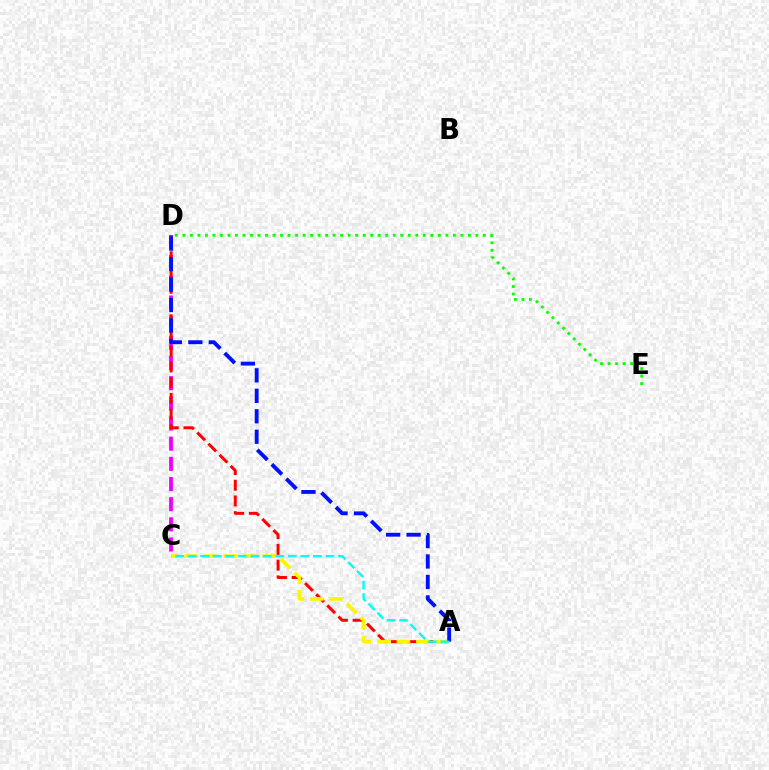{('C', 'D'): [{'color': '#ee00ff', 'line_style': 'dashed', 'thickness': 2.74}], ('A', 'D'): [{'color': '#ff0000', 'line_style': 'dashed', 'thickness': 2.14}, {'color': '#0010ff', 'line_style': 'dashed', 'thickness': 2.78}], ('A', 'C'): [{'color': '#fcf500', 'line_style': 'dashed', 'thickness': 2.65}, {'color': '#00fff6', 'line_style': 'dashed', 'thickness': 1.7}], ('D', 'E'): [{'color': '#08ff00', 'line_style': 'dotted', 'thickness': 2.04}]}